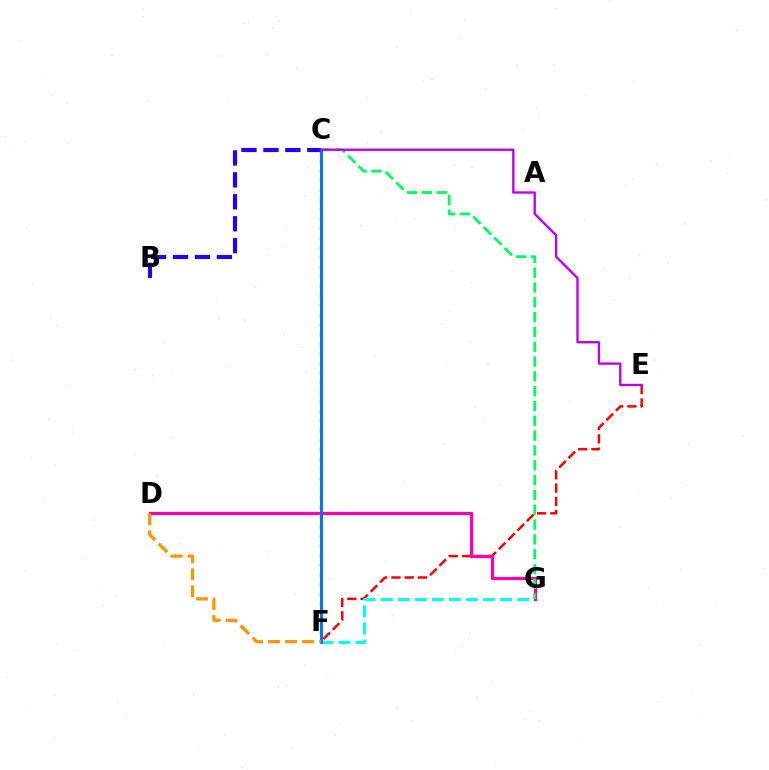{('E', 'F'): [{'color': '#ff0000', 'line_style': 'dashed', 'thickness': 1.8}], ('F', 'G'): [{'color': '#00fff6', 'line_style': 'dashed', 'thickness': 2.32}], ('C', 'F'): [{'color': '#3dff00', 'line_style': 'dotted', 'thickness': 2.01}, {'color': '#d1ff00', 'line_style': 'dotted', 'thickness': 2.61}, {'color': '#0074ff', 'line_style': 'solid', 'thickness': 2.13}], ('D', 'G'): [{'color': '#ff00ac', 'line_style': 'solid', 'thickness': 2.34}], ('B', 'C'): [{'color': '#2500ff', 'line_style': 'dashed', 'thickness': 2.98}], ('C', 'G'): [{'color': '#00ff5c', 'line_style': 'dashed', 'thickness': 2.01}], ('D', 'F'): [{'color': '#ff9400', 'line_style': 'dashed', 'thickness': 2.32}], ('C', 'E'): [{'color': '#b900ff', 'line_style': 'solid', 'thickness': 1.71}]}